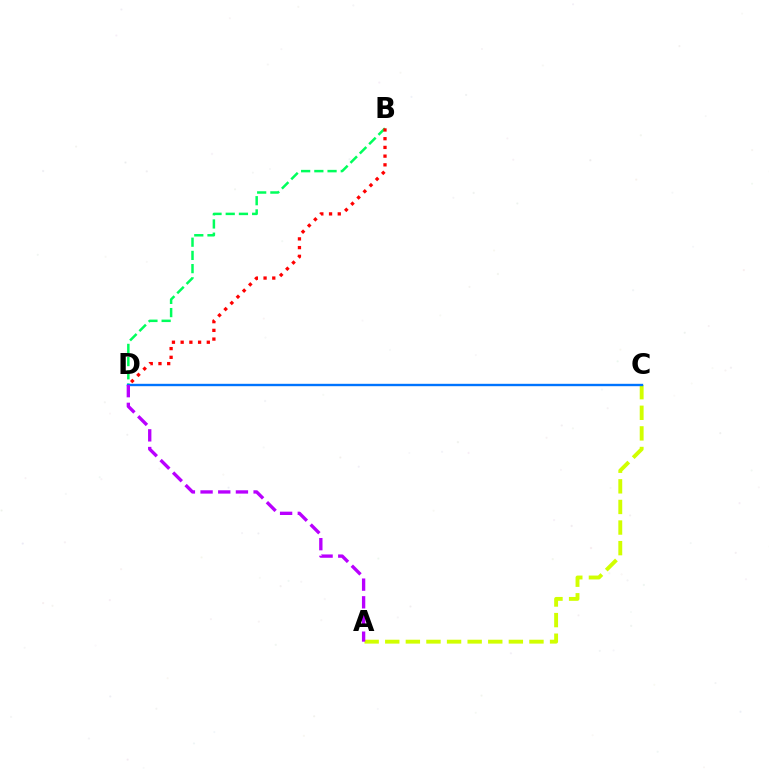{('A', 'C'): [{'color': '#d1ff00', 'line_style': 'dashed', 'thickness': 2.8}], ('B', 'D'): [{'color': '#00ff5c', 'line_style': 'dashed', 'thickness': 1.79}, {'color': '#ff0000', 'line_style': 'dotted', 'thickness': 2.37}], ('C', 'D'): [{'color': '#0074ff', 'line_style': 'solid', 'thickness': 1.72}], ('A', 'D'): [{'color': '#b900ff', 'line_style': 'dashed', 'thickness': 2.4}]}